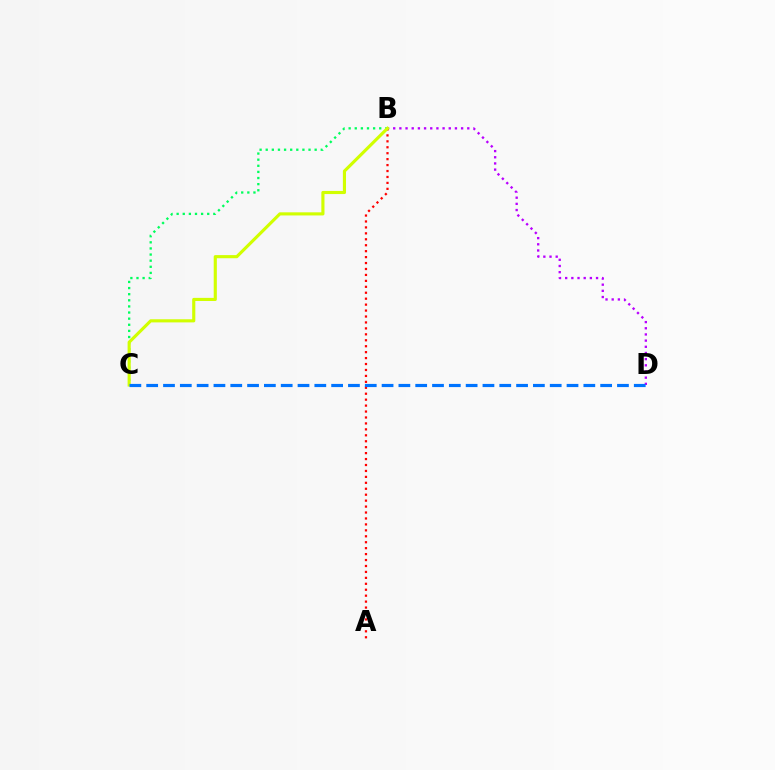{('B', 'D'): [{'color': '#b900ff', 'line_style': 'dotted', 'thickness': 1.68}], ('A', 'B'): [{'color': '#ff0000', 'line_style': 'dotted', 'thickness': 1.61}], ('B', 'C'): [{'color': '#00ff5c', 'line_style': 'dotted', 'thickness': 1.66}, {'color': '#d1ff00', 'line_style': 'solid', 'thickness': 2.25}], ('C', 'D'): [{'color': '#0074ff', 'line_style': 'dashed', 'thickness': 2.28}]}